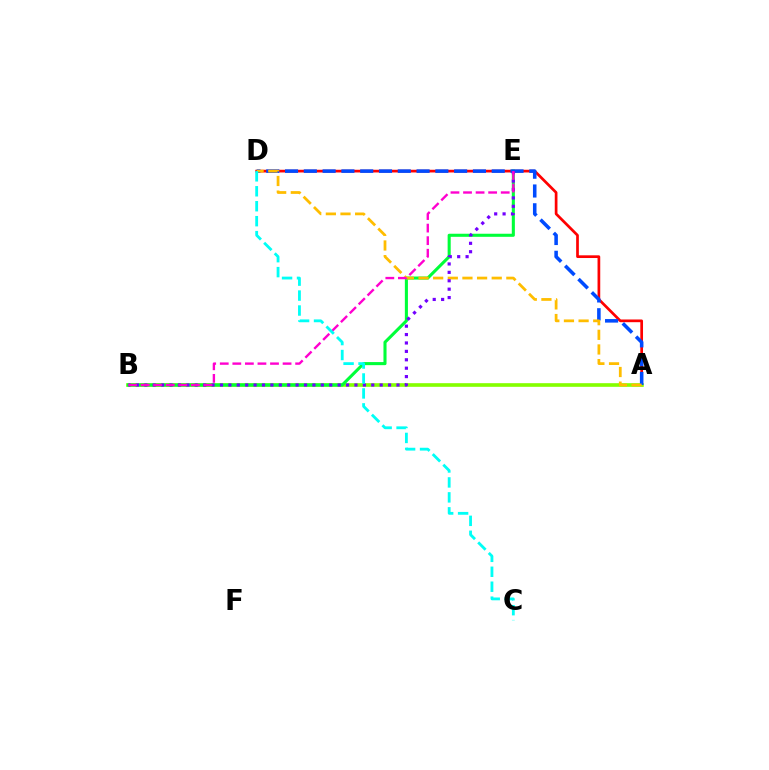{('A', 'D'): [{'color': '#ff0000', 'line_style': 'solid', 'thickness': 1.95}, {'color': '#004bff', 'line_style': 'dashed', 'thickness': 2.55}, {'color': '#ffbd00', 'line_style': 'dashed', 'thickness': 1.99}], ('A', 'B'): [{'color': '#84ff00', 'line_style': 'solid', 'thickness': 2.62}], ('B', 'E'): [{'color': '#00ff39', 'line_style': 'solid', 'thickness': 2.21}, {'color': '#7200ff', 'line_style': 'dotted', 'thickness': 2.28}, {'color': '#ff00cf', 'line_style': 'dashed', 'thickness': 1.71}], ('C', 'D'): [{'color': '#00fff6', 'line_style': 'dashed', 'thickness': 2.03}]}